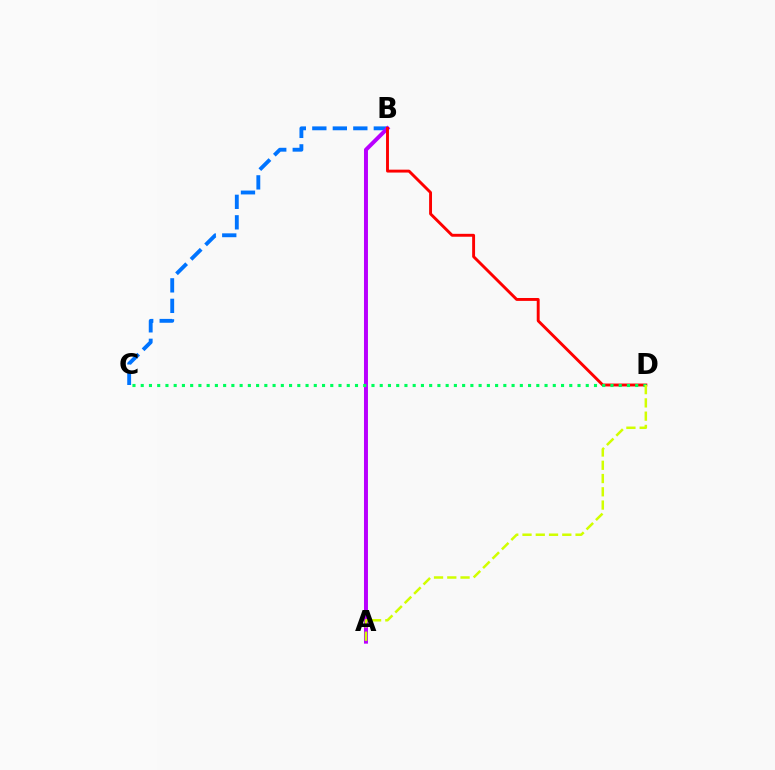{('B', 'C'): [{'color': '#0074ff', 'line_style': 'dashed', 'thickness': 2.78}], ('A', 'B'): [{'color': '#b900ff', 'line_style': 'solid', 'thickness': 2.86}], ('B', 'D'): [{'color': '#ff0000', 'line_style': 'solid', 'thickness': 2.09}], ('C', 'D'): [{'color': '#00ff5c', 'line_style': 'dotted', 'thickness': 2.24}], ('A', 'D'): [{'color': '#d1ff00', 'line_style': 'dashed', 'thickness': 1.8}]}